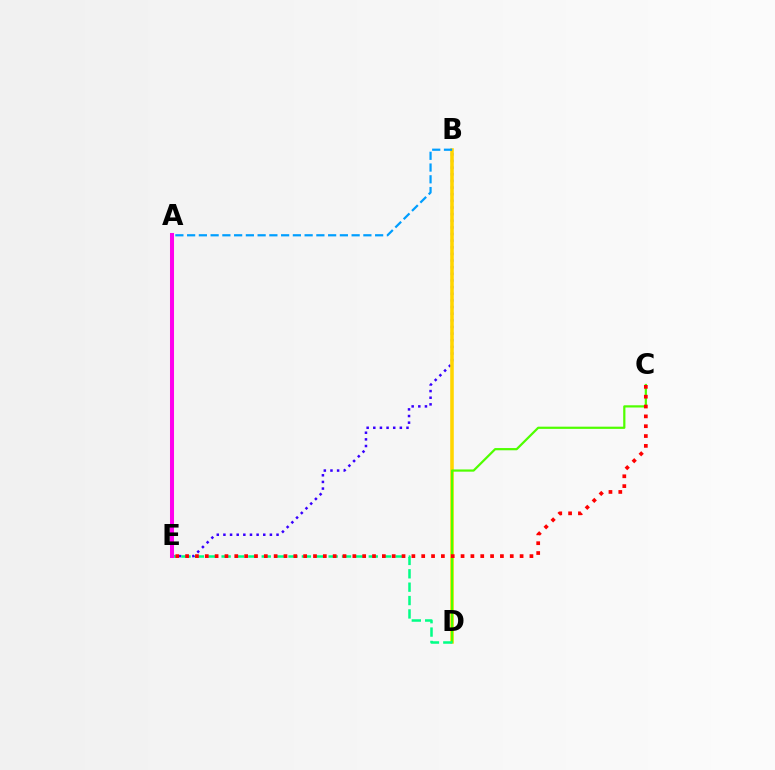{('B', 'E'): [{'color': '#3700ff', 'line_style': 'dotted', 'thickness': 1.8}], ('B', 'D'): [{'color': '#ffd500', 'line_style': 'solid', 'thickness': 2.57}], ('C', 'D'): [{'color': '#4fff00', 'line_style': 'solid', 'thickness': 1.6}], ('A', 'B'): [{'color': '#009eff', 'line_style': 'dashed', 'thickness': 1.6}], ('D', 'E'): [{'color': '#00ff86', 'line_style': 'dashed', 'thickness': 1.82}], ('C', 'E'): [{'color': '#ff0000', 'line_style': 'dotted', 'thickness': 2.67}], ('A', 'E'): [{'color': '#ff00ed', 'line_style': 'solid', 'thickness': 2.9}]}